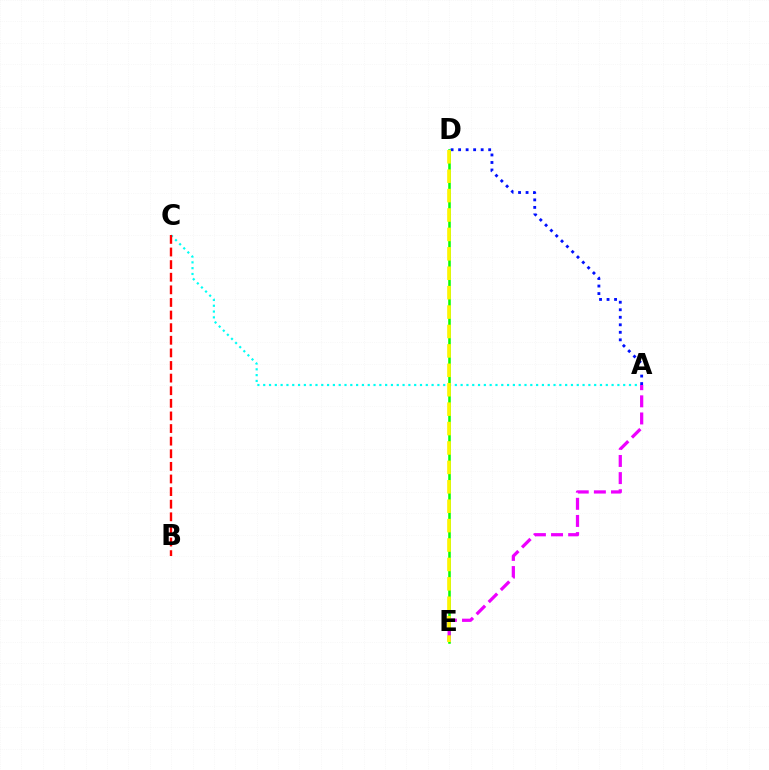{('A', 'C'): [{'color': '#00fff6', 'line_style': 'dotted', 'thickness': 1.58}], ('A', 'D'): [{'color': '#0010ff', 'line_style': 'dotted', 'thickness': 2.04}], ('B', 'C'): [{'color': '#ff0000', 'line_style': 'dashed', 'thickness': 1.71}], ('D', 'E'): [{'color': '#08ff00', 'line_style': 'solid', 'thickness': 1.83}, {'color': '#fcf500', 'line_style': 'dashed', 'thickness': 2.64}], ('A', 'E'): [{'color': '#ee00ff', 'line_style': 'dashed', 'thickness': 2.33}]}